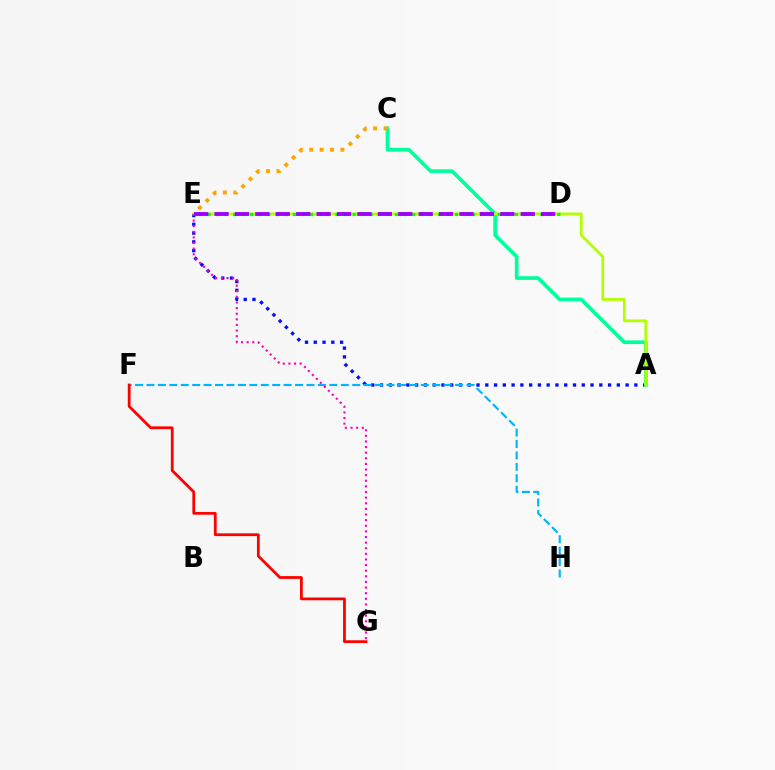{('A', 'E'): [{'color': '#0010ff', 'line_style': 'dotted', 'thickness': 2.38}, {'color': '#b3ff00', 'line_style': 'solid', 'thickness': 1.99}], ('F', 'H'): [{'color': '#00b5ff', 'line_style': 'dashed', 'thickness': 1.55}], ('A', 'C'): [{'color': '#00ff9d', 'line_style': 'solid', 'thickness': 2.64}], ('C', 'E'): [{'color': '#ffa500', 'line_style': 'dotted', 'thickness': 2.82}], ('F', 'G'): [{'color': '#ff0000', 'line_style': 'solid', 'thickness': 2.0}], ('E', 'G'): [{'color': '#ff00bd', 'line_style': 'dotted', 'thickness': 1.53}], ('D', 'E'): [{'color': '#08ff00', 'line_style': 'dotted', 'thickness': 2.32}, {'color': '#9b00ff', 'line_style': 'dashed', 'thickness': 2.77}]}